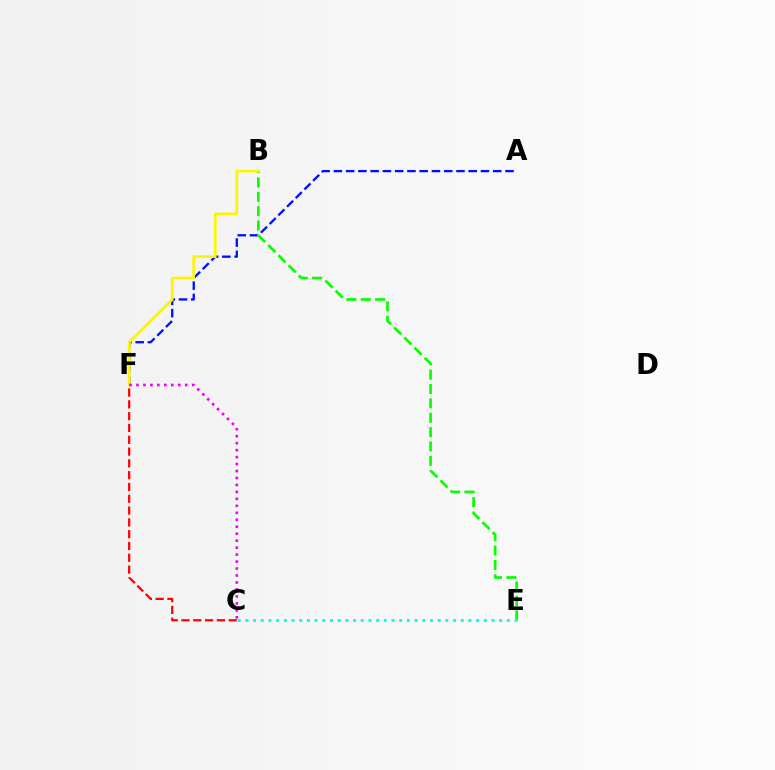{('A', 'F'): [{'color': '#0010ff', 'line_style': 'dashed', 'thickness': 1.67}], ('B', 'E'): [{'color': '#08ff00', 'line_style': 'dashed', 'thickness': 1.95}], ('B', 'F'): [{'color': '#fcf500', 'line_style': 'solid', 'thickness': 1.94}], ('C', 'E'): [{'color': '#00fff6', 'line_style': 'dotted', 'thickness': 2.09}], ('C', 'F'): [{'color': '#ff0000', 'line_style': 'dashed', 'thickness': 1.6}, {'color': '#ee00ff', 'line_style': 'dotted', 'thickness': 1.89}]}